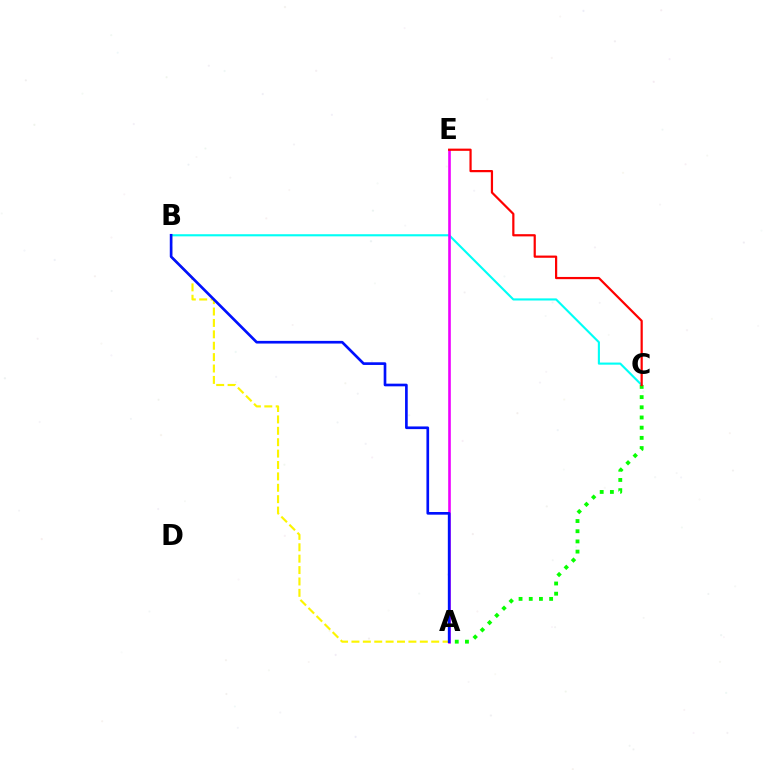{('B', 'C'): [{'color': '#00fff6', 'line_style': 'solid', 'thickness': 1.53}], ('A', 'B'): [{'color': '#fcf500', 'line_style': 'dashed', 'thickness': 1.55}, {'color': '#0010ff', 'line_style': 'solid', 'thickness': 1.92}], ('A', 'C'): [{'color': '#08ff00', 'line_style': 'dotted', 'thickness': 2.77}], ('A', 'E'): [{'color': '#ee00ff', 'line_style': 'solid', 'thickness': 1.89}], ('C', 'E'): [{'color': '#ff0000', 'line_style': 'solid', 'thickness': 1.59}]}